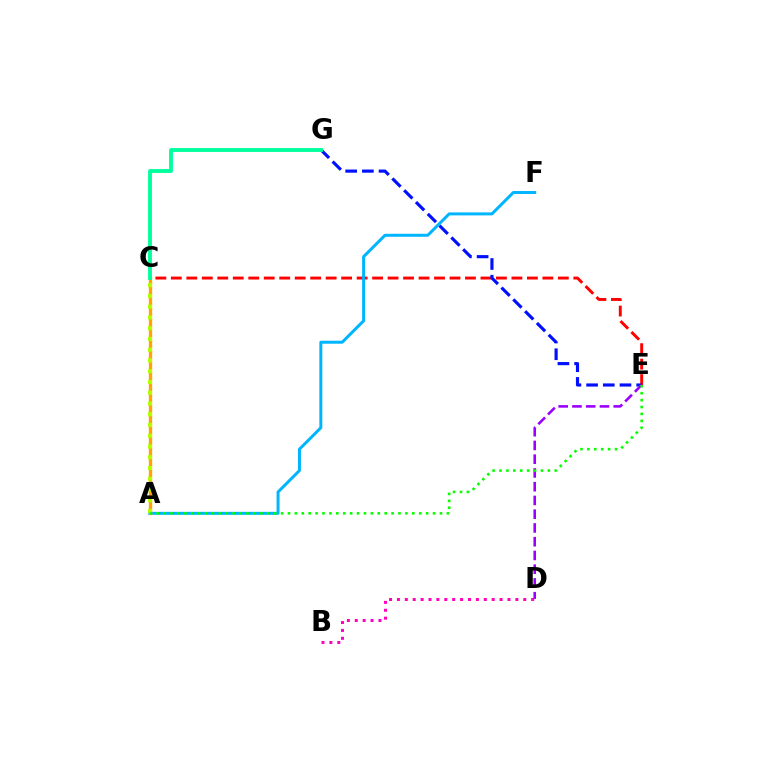{('C', 'E'): [{'color': '#ff0000', 'line_style': 'dashed', 'thickness': 2.1}], ('A', 'F'): [{'color': '#00b5ff', 'line_style': 'solid', 'thickness': 2.15}], ('B', 'D'): [{'color': '#ff00bd', 'line_style': 'dotted', 'thickness': 2.15}], ('A', 'C'): [{'color': '#ffa500', 'line_style': 'solid', 'thickness': 2.42}, {'color': '#b3ff00', 'line_style': 'dotted', 'thickness': 2.92}], ('E', 'G'): [{'color': '#0010ff', 'line_style': 'dashed', 'thickness': 2.27}], ('C', 'G'): [{'color': '#00ff9d', 'line_style': 'solid', 'thickness': 2.78}], ('D', 'E'): [{'color': '#9b00ff', 'line_style': 'dashed', 'thickness': 1.87}], ('A', 'E'): [{'color': '#08ff00', 'line_style': 'dotted', 'thickness': 1.88}]}